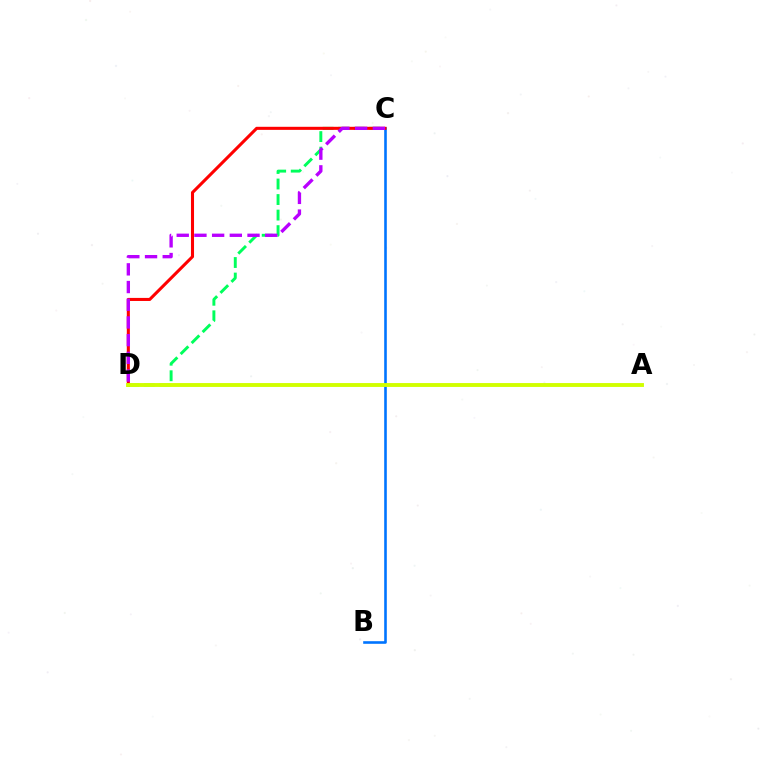{('B', 'C'): [{'color': '#0074ff', 'line_style': 'solid', 'thickness': 1.88}], ('C', 'D'): [{'color': '#00ff5c', 'line_style': 'dashed', 'thickness': 2.11}, {'color': '#ff0000', 'line_style': 'solid', 'thickness': 2.21}, {'color': '#b900ff', 'line_style': 'dashed', 'thickness': 2.4}], ('A', 'D'): [{'color': '#d1ff00', 'line_style': 'solid', 'thickness': 2.79}]}